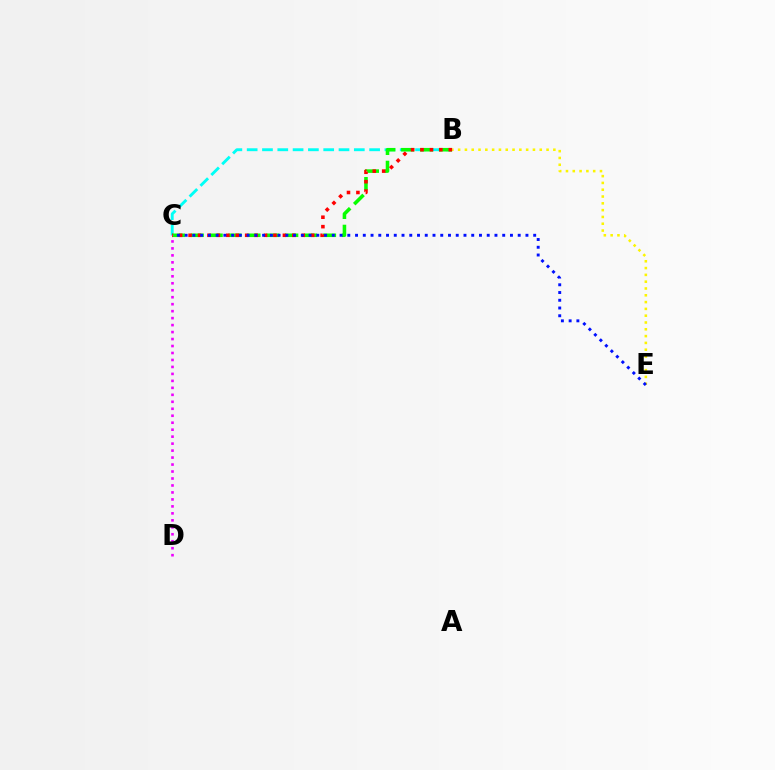{('B', 'C'): [{'color': '#00fff6', 'line_style': 'dashed', 'thickness': 2.08}, {'color': '#08ff00', 'line_style': 'dashed', 'thickness': 2.57}, {'color': '#ff0000', 'line_style': 'dotted', 'thickness': 2.56}], ('B', 'E'): [{'color': '#fcf500', 'line_style': 'dotted', 'thickness': 1.85}], ('C', 'D'): [{'color': '#ee00ff', 'line_style': 'dotted', 'thickness': 1.89}], ('C', 'E'): [{'color': '#0010ff', 'line_style': 'dotted', 'thickness': 2.1}]}